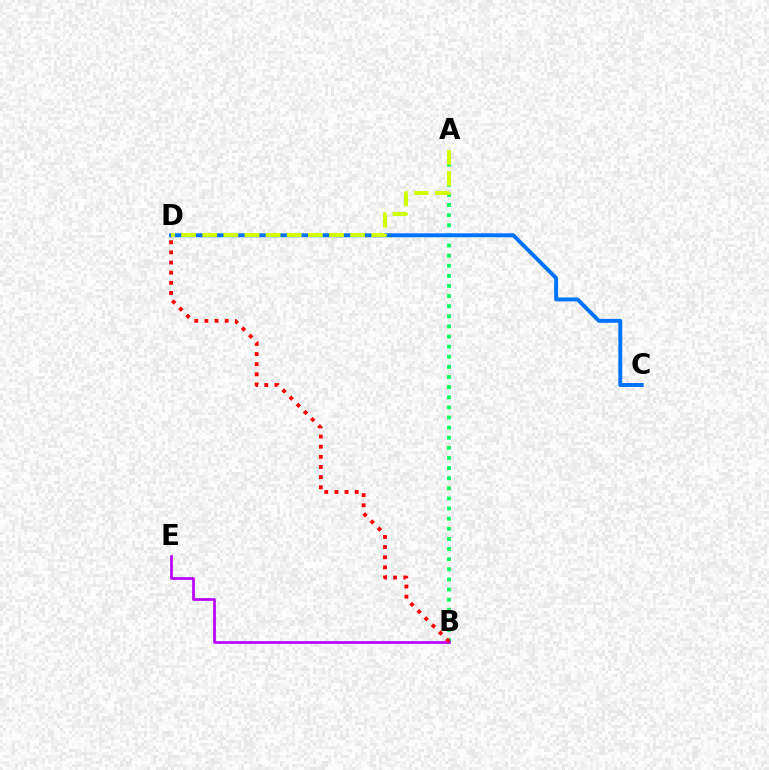{('A', 'B'): [{'color': '#00ff5c', 'line_style': 'dotted', 'thickness': 2.75}], ('B', 'E'): [{'color': '#b900ff', 'line_style': 'solid', 'thickness': 1.94}], ('C', 'D'): [{'color': '#0074ff', 'line_style': 'solid', 'thickness': 2.83}], ('A', 'D'): [{'color': '#d1ff00', 'line_style': 'dashed', 'thickness': 2.87}], ('B', 'D'): [{'color': '#ff0000', 'line_style': 'dotted', 'thickness': 2.75}]}